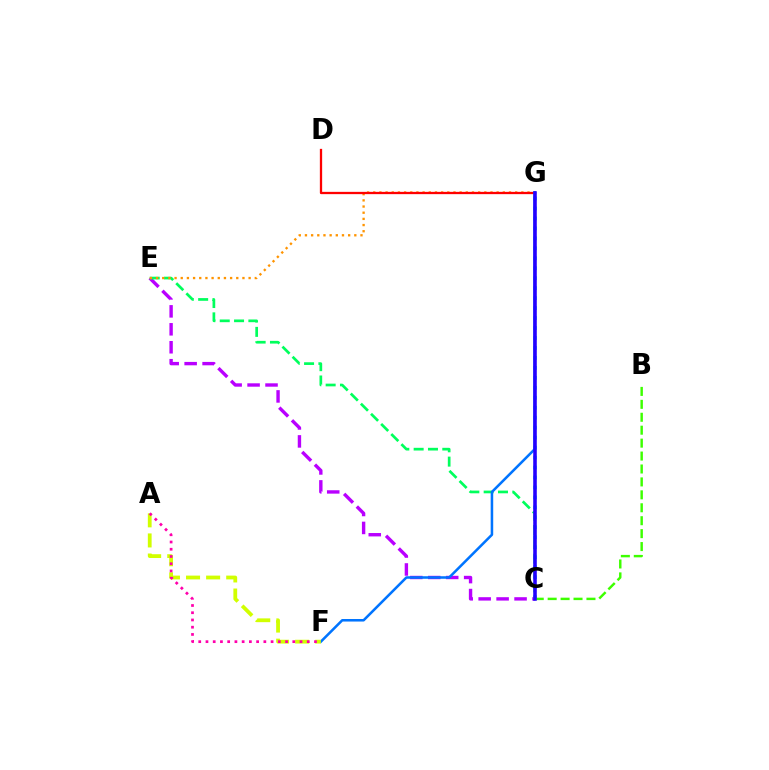{('C', 'E'): [{'color': '#b900ff', 'line_style': 'dashed', 'thickness': 2.44}, {'color': '#00ff5c', 'line_style': 'dashed', 'thickness': 1.95}], ('C', 'G'): [{'color': '#00fff6', 'line_style': 'dotted', 'thickness': 2.71}, {'color': '#2500ff', 'line_style': 'solid', 'thickness': 2.56}], ('B', 'C'): [{'color': '#3dff00', 'line_style': 'dashed', 'thickness': 1.76}], ('E', 'G'): [{'color': '#ff9400', 'line_style': 'dotted', 'thickness': 1.68}], ('D', 'G'): [{'color': '#ff0000', 'line_style': 'solid', 'thickness': 1.65}], ('F', 'G'): [{'color': '#0074ff', 'line_style': 'solid', 'thickness': 1.83}], ('A', 'F'): [{'color': '#d1ff00', 'line_style': 'dashed', 'thickness': 2.73}, {'color': '#ff00ac', 'line_style': 'dotted', 'thickness': 1.97}]}